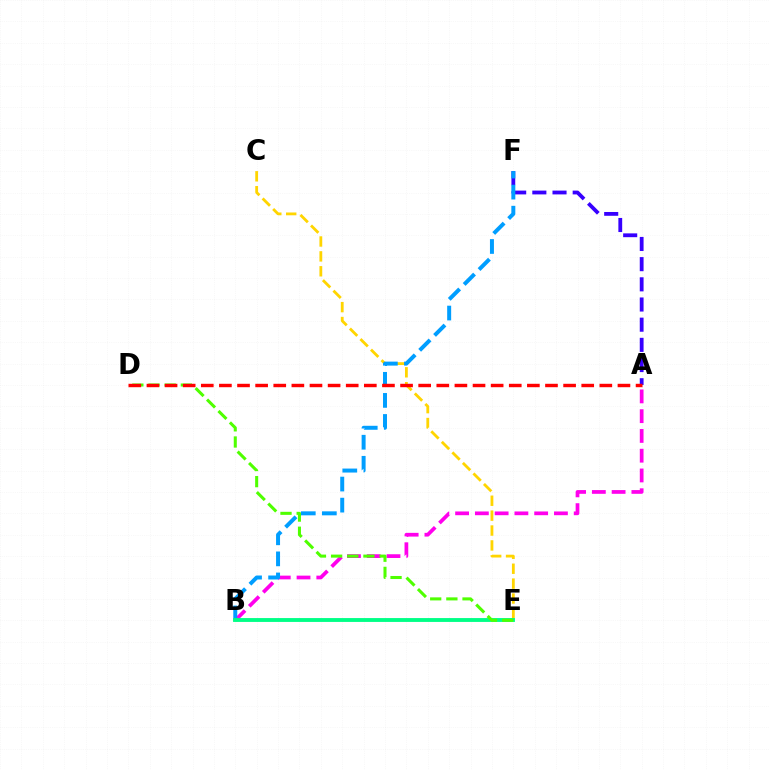{('A', 'B'): [{'color': '#ff00ed', 'line_style': 'dashed', 'thickness': 2.69}], ('A', 'F'): [{'color': '#3700ff', 'line_style': 'dashed', 'thickness': 2.74}], ('C', 'E'): [{'color': '#ffd500', 'line_style': 'dashed', 'thickness': 2.02}], ('B', 'F'): [{'color': '#009eff', 'line_style': 'dashed', 'thickness': 2.86}], ('B', 'E'): [{'color': '#00ff86', 'line_style': 'solid', 'thickness': 2.78}], ('D', 'E'): [{'color': '#4fff00', 'line_style': 'dashed', 'thickness': 2.2}], ('A', 'D'): [{'color': '#ff0000', 'line_style': 'dashed', 'thickness': 2.46}]}